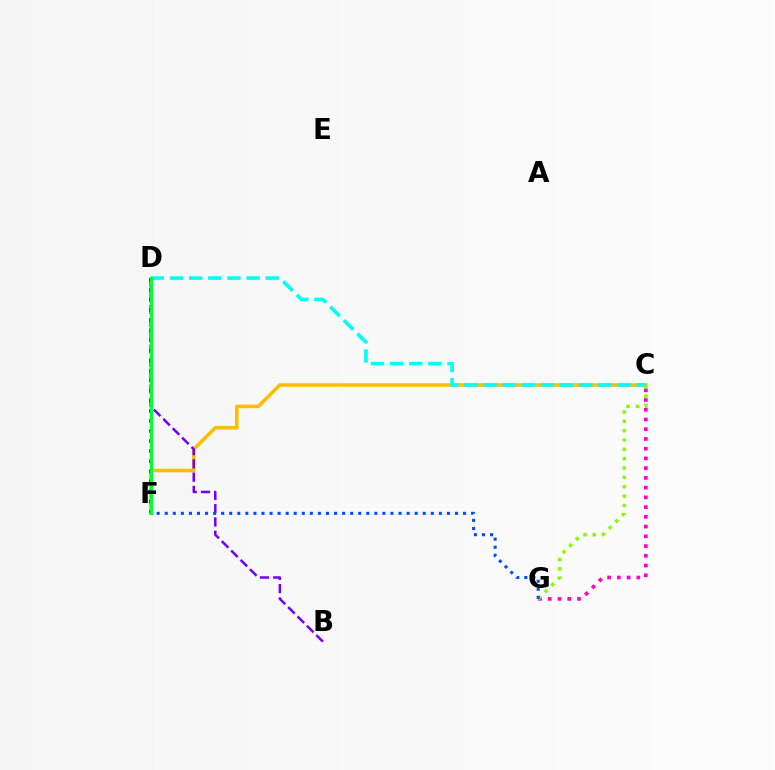{('C', 'F'): [{'color': '#ffbd00', 'line_style': 'solid', 'thickness': 2.58}], ('C', 'D'): [{'color': '#00fff6', 'line_style': 'dashed', 'thickness': 2.6}], ('C', 'G'): [{'color': '#ff00cf', 'line_style': 'dotted', 'thickness': 2.65}, {'color': '#84ff00', 'line_style': 'dotted', 'thickness': 2.54}], ('D', 'F'): [{'color': '#ff0000', 'line_style': 'dotted', 'thickness': 2.74}, {'color': '#00ff39', 'line_style': 'solid', 'thickness': 2.2}], ('B', 'D'): [{'color': '#7200ff', 'line_style': 'dashed', 'thickness': 1.8}], ('F', 'G'): [{'color': '#004bff', 'line_style': 'dotted', 'thickness': 2.19}]}